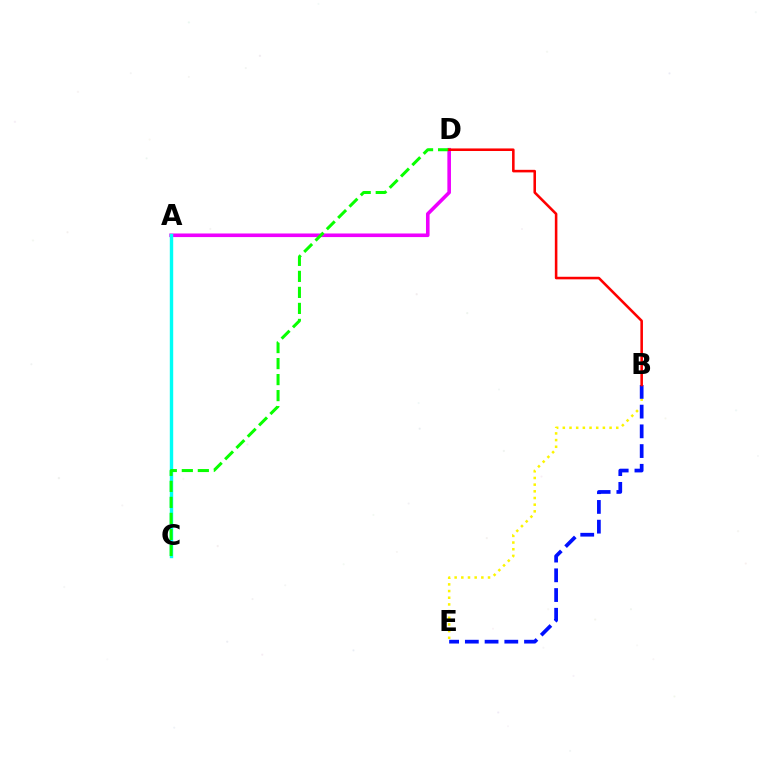{('B', 'E'): [{'color': '#fcf500', 'line_style': 'dotted', 'thickness': 1.81}, {'color': '#0010ff', 'line_style': 'dashed', 'thickness': 2.68}], ('A', 'D'): [{'color': '#ee00ff', 'line_style': 'solid', 'thickness': 2.59}], ('A', 'C'): [{'color': '#00fff6', 'line_style': 'solid', 'thickness': 2.45}], ('C', 'D'): [{'color': '#08ff00', 'line_style': 'dashed', 'thickness': 2.18}], ('B', 'D'): [{'color': '#ff0000', 'line_style': 'solid', 'thickness': 1.85}]}